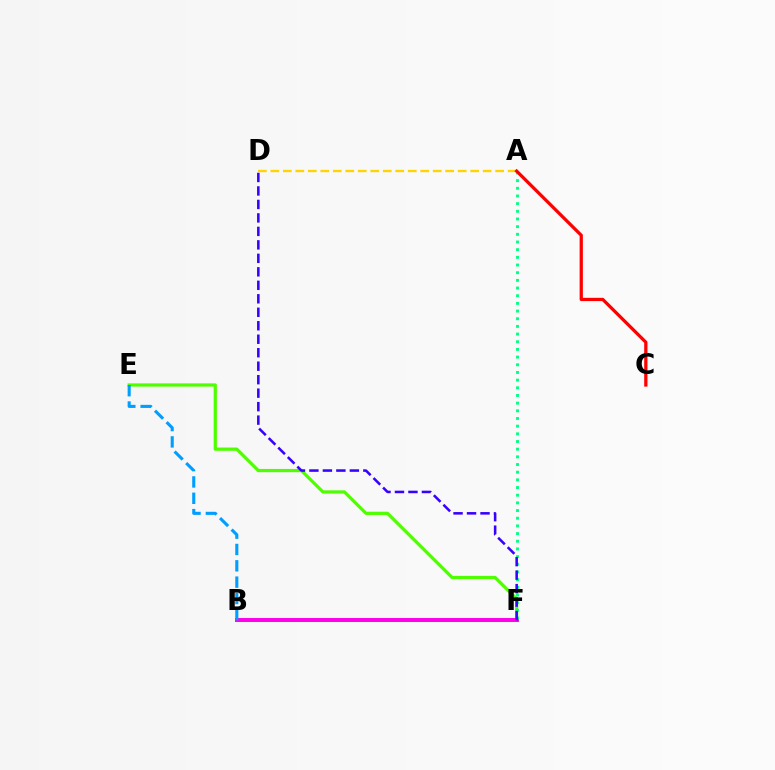{('E', 'F'): [{'color': '#4fff00', 'line_style': 'solid', 'thickness': 2.32}], ('B', 'F'): [{'color': '#ff00ed', 'line_style': 'solid', 'thickness': 2.85}], ('A', 'F'): [{'color': '#00ff86', 'line_style': 'dotted', 'thickness': 2.08}], ('A', 'D'): [{'color': '#ffd500', 'line_style': 'dashed', 'thickness': 1.7}], ('B', 'E'): [{'color': '#009eff', 'line_style': 'dashed', 'thickness': 2.22}], ('A', 'C'): [{'color': '#ff0000', 'line_style': 'solid', 'thickness': 2.34}], ('D', 'F'): [{'color': '#3700ff', 'line_style': 'dashed', 'thickness': 1.83}]}